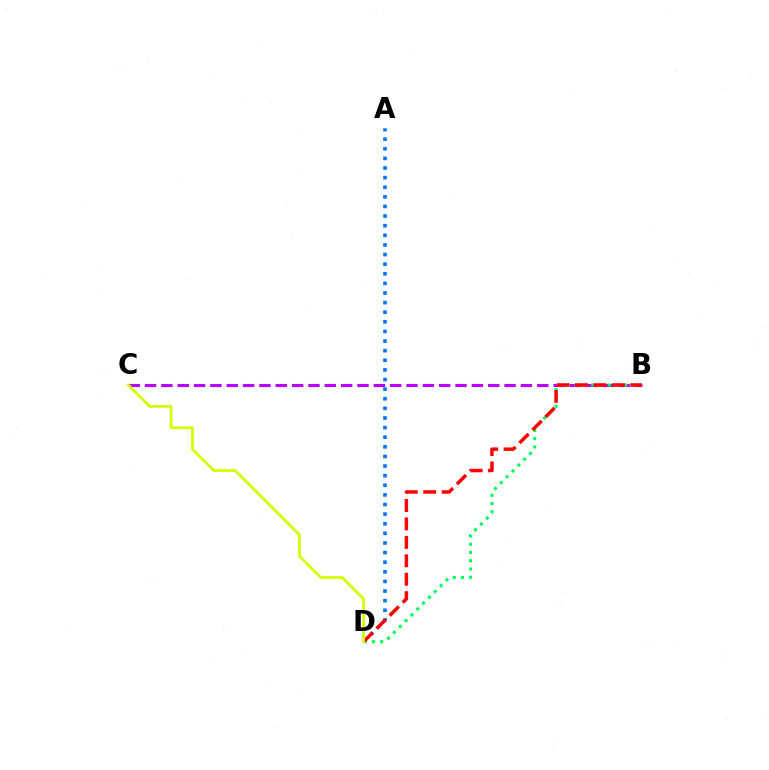{('A', 'D'): [{'color': '#0074ff', 'line_style': 'dotted', 'thickness': 2.61}], ('B', 'C'): [{'color': '#b900ff', 'line_style': 'dashed', 'thickness': 2.22}], ('B', 'D'): [{'color': '#00ff5c', 'line_style': 'dotted', 'thickness': 2.24}, {'color': '#ff0000', 'line_style': 'dashed', 'thickness': 2.5}], ('C', 'D'): [{'color': '#d1ff00', 'line_style': 'solid', 'thickness': 1.99}]}